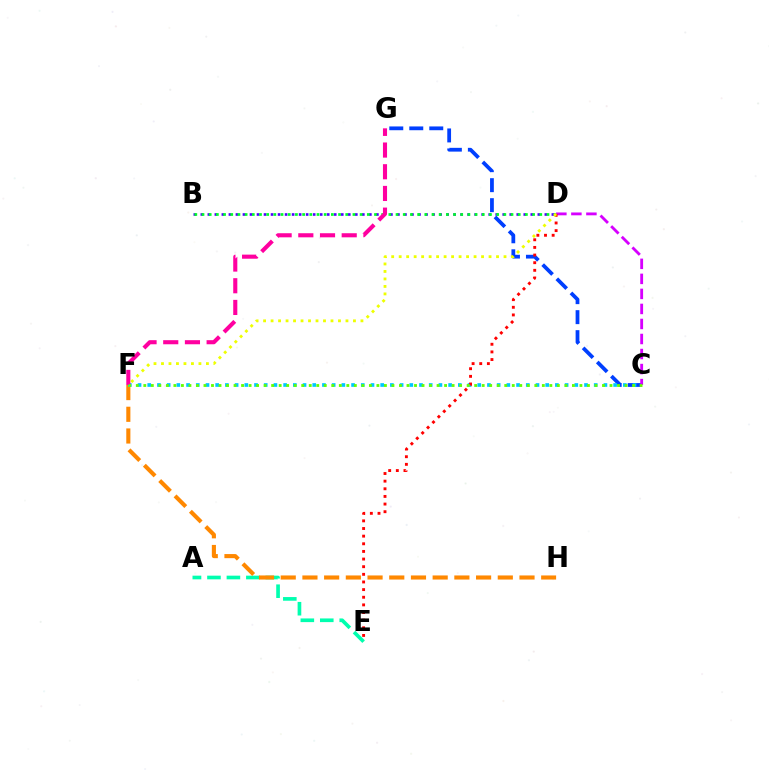{('B', 'D'): [{'color': '#4f00ff', 'line_style': 'dotted', 'thickness': 1.91}, {'color': '#00ff27', 'line_style': 'dotted', 'thickness': 1.95}], ('A', 'E'): [{'color': '#00ffaf', 'line_style': 'dashed', 'thickness': 2.64}], ('C', 'G'): [{'color': '#003fff', 'line_style': 'dashed', 'thickness': 2.72}], ('F', 'H'): [{'color': '#ff8800', 'line_style': 'dashed', 'thickness': 2.95}], ('C', 'D'): [{'color': '#d600ff', 'line_style': 'dashed', 'thickness': 2.04}], ('C', 'F'): [{'color': '#00c7ff', 'line_style': 'dotted', 'thickness': 2.64}, {'color': '#66ff00', 'line_style': 'dotted', 'thickness': 2.04}], ('D', 'E'): [{'color': '#ff0000', 'line_style': 'dotted', 'thickness': 2.08}], ('F', 'G'): [{'color': '#ff00a0', 'line_style': 'dashed', 'thickness': 2.95}], ('D', 'F'): [{'color': '#eeff00', 'line_style': 'dotted', 'thickness': 2.03}]}